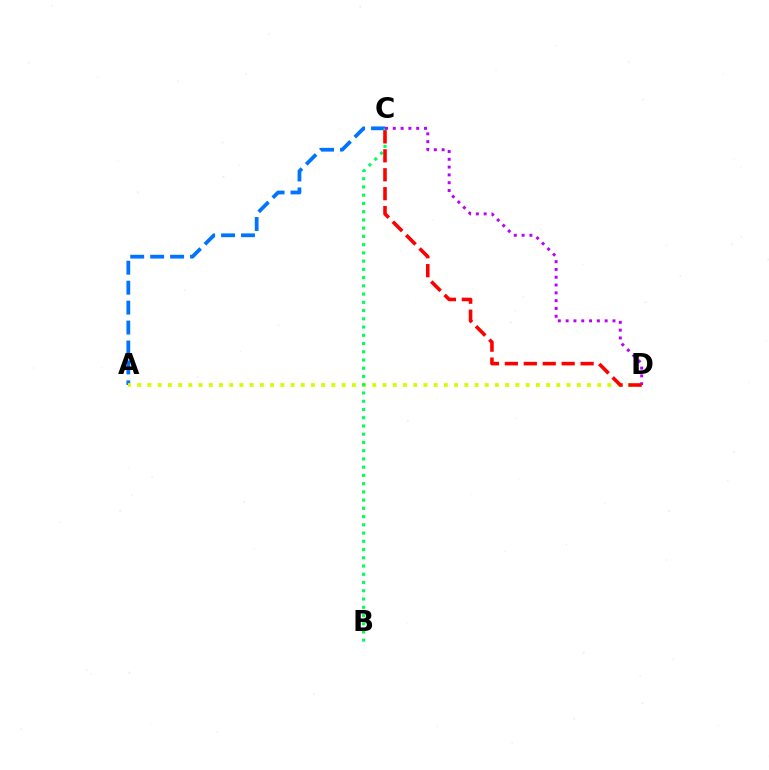{('A', 'C'): [{'color': '#0074ff', 'line_style': 'dashed', 'thickness': 2.71}], ('A', 'D'): [{'color': '#d1ff00', 'line_style': 'dotted', 'thickness': 2.78}], ('B', 'C'): [{'color': '#00ff5c', 'line_style': 'dotted', 'thickness': 2.24}], ('C', 'D'): [{'color': '#b900ff', 'line_style': 'dotted', 'thickness': 2.12}, {'color': '#ff0000', 'line_style': 'dashed', 'thickness': 2.57}]}